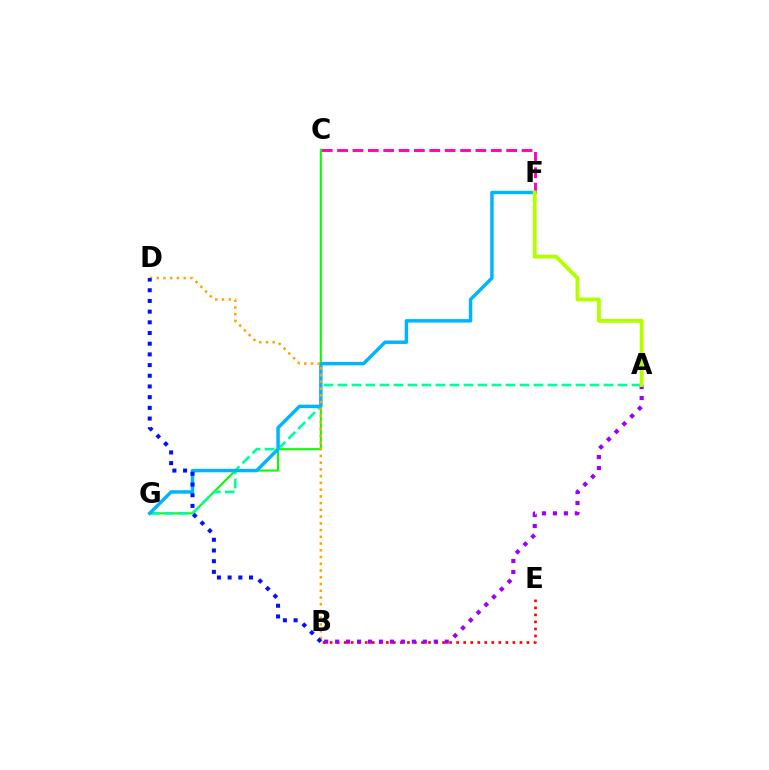{('C', 'G'): [{'color': '#08ff00', 'line_style': 'solid', 'thickness': 1.51}], ('B', 'E'): [{'color': '#ff0000', 'line_style': 'dotted', 'thickness': 1.91}], ('A', 'B'): [{'color': '#9b00ff', 'line_style': 'dotted', 'thickness': 2.98}], ('A', 'G'): [{'color': '#00ff9d', 'line_style': 'dashed', 'thickness': 1.9}], ('C', 'F'): [{'color': '#ff00bd', 'line_style': 'dashed', 'thickness': 2.09}], ('F', 'G'): [{'color': '#00b5ff', 'line_style': 'solid', 'thickness': 2.49}], ('B', 'D'): [{'color': '#ffa500', 'line_style': 'dotted', 'thickness': 1.83}, {'color': '#0010ff', 'line_style': 'dotted', 'thickness': 2.9}], ('A', 'F'): [{'color': '#b3ff00', 'line_style': 'solid', 'thickness': 2.78}]}